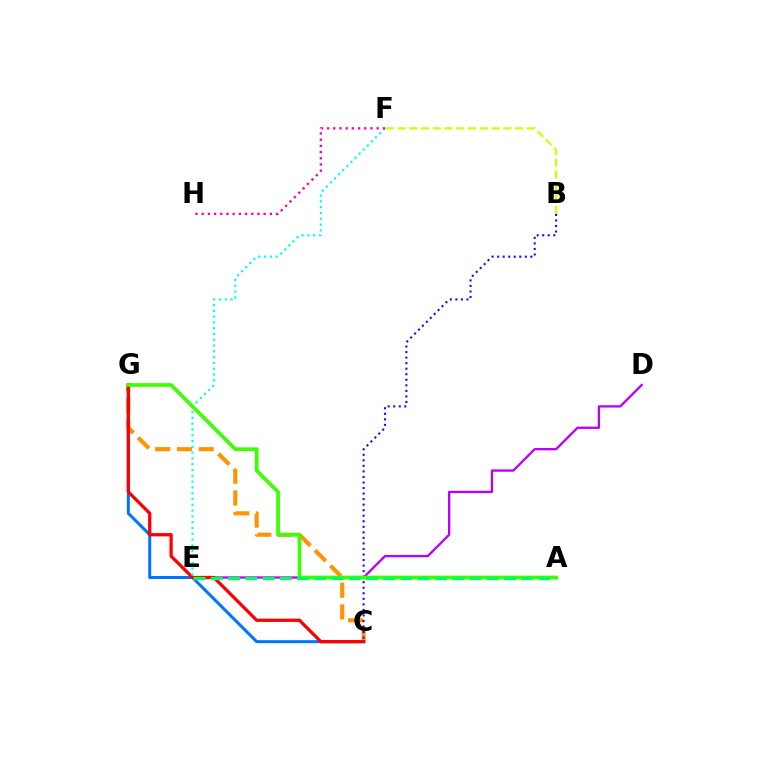{('C', 'G'): [{'color': '#ff9400', 'line_style': 'dashed', 'thickness': 2.96}, {'color': '#0074ff', 'line_style': 'solid', 'thickness': 2.17}, {'color': '#ff0000', 'line_style': 'solid', 'thickness': 2.35}], ('D', 'E'): [{'color': '#b900ff', 'line_style': 'solid', 'thickness': 1.67}], ('B', 'F'): [{'color': '#d1ff00', 'line_style': 'dashed', 'thickness': 1.6}], ('E', 'F'): [{'color': '#00fff6', 'line_style': 'dotted', 'thickness': 1.57}], ('B', 'C'): [{'color': '#2500ff', 'line_style': 'dotted', 'thickness': 1.51}], ('F', 'H'): [{'color': '#ff00ac', 'line_style': 'dotted', 'thickness': 1.68}], ('A', 'G'): [{'color': '#3dff00', 'line_style': 'solid', 'thickness': 2.66}], ('A', 'E'): [{'color': '#00ff5c', 'line_style': 'dashed', 'thickness': 2.34}]}